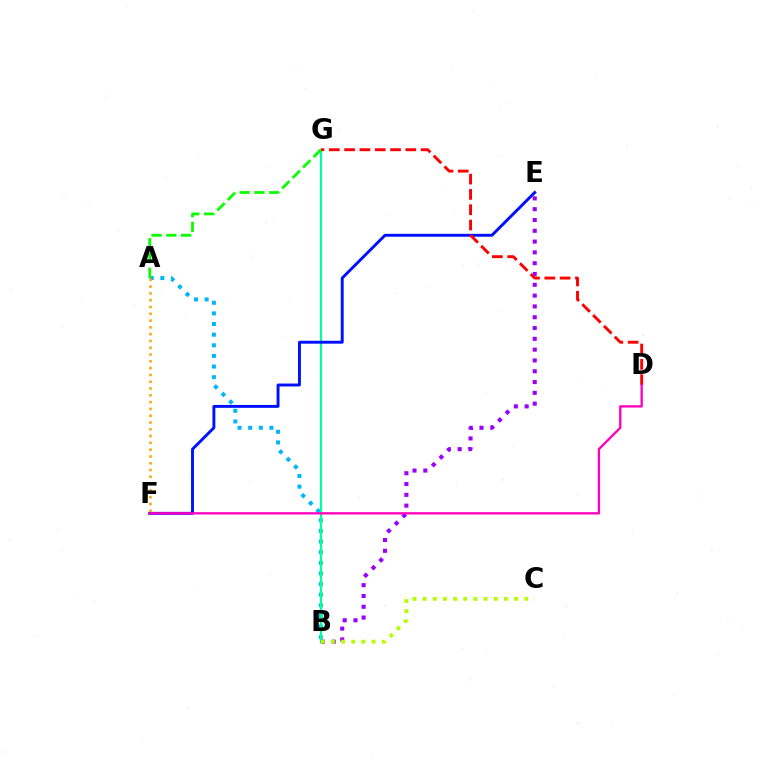{('A', 'B'): [{'color': '#00b5ff', 'line_style': 'dotted', 'thickness': 2.89}], ('B', 'G'): [{'color': '#00ff9d', 'line_style': 'solid', 'thickness': 1.59}], ('E', 'F'): [{'color': '#0010ff', 'line_style': 'solid', 'thickness': 2.1}], ('B', 'E'): [{'color': '#9b00ff', 'line_style': 'dotted', 'thickness': 2.94}], ('D', 'G'): [{'color': '#ff0000', 'line_style': 'dashed', 'thickness': 2.08}], ('A', 'F'): [{'color': '#ffa500', 'line_style': 'dotted', 'thickness': 1.85}], ('D', 'F'): [{'color': '#ff00bd', 'line_style': 'solid', 'thickness': 1.67}], ('A', 'G'): [{'color': '#08ff00', 'line_style': 'dashed', 'thickness': 2.01}], ('B', 'C'): [{'color': '#b3ff00', 'line_style': 'dotted', 'thickness': 2.76}]}